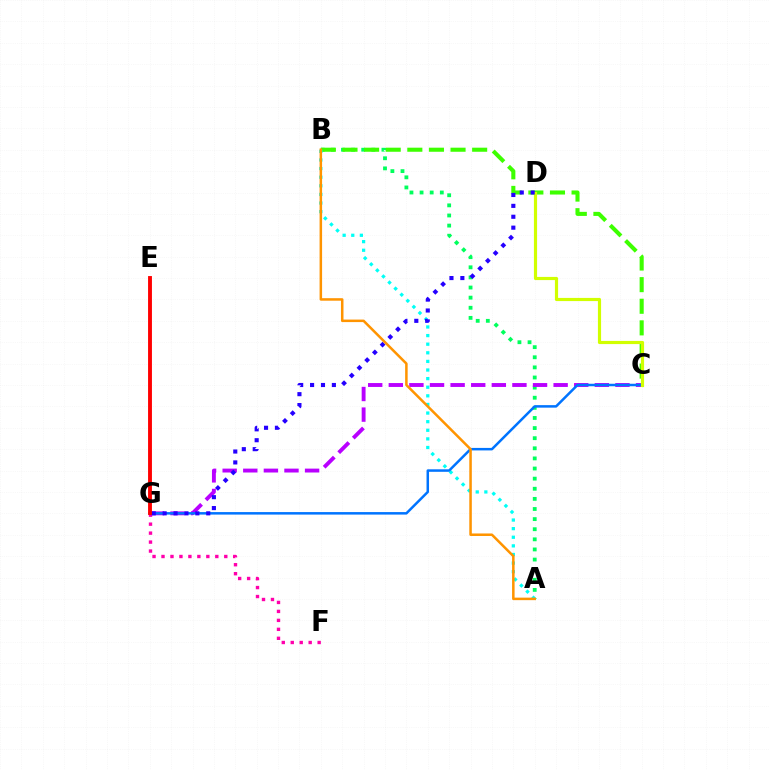{('F', 'G'): [{'color': '#ff00ac', 'line_style': 'dotted', 'thickness': 2.44}], ('A', 'B'): [{'color': '#00ff5c', 'line_style': 'dotted', 'thickness': 2.75}, {'color': '#00fff6', 'line_style': 'dotted', 'thickness': 2.34}, {'color': '#ff9400', 'line_style': 'solid', 'thickness': 1.81}], ('B', 'C'): [{'color': '#3dff00', 'line_style': 'dashed', 'thickness': 2.94}], ('C', 'G'): [{'color': '#b900ff', 'line_style': 'dashed', 'thickness': 2.8}, {'color': '#0074ff', 'line_style': 'solid', 'thickness': 1.8}], ('C', 'D'): [{'color': '#d1ff00', 'line_style': 'solid', 'thickness': 2.28}], ('D', 'G'): [{'color': '#2500ff', 'line_style': 'dotted', 'thickness': 2.96}], ('E', 'G'): [{'color': '#ff0000', 'line_style': 'solid', 'thickness': 2.79}]}